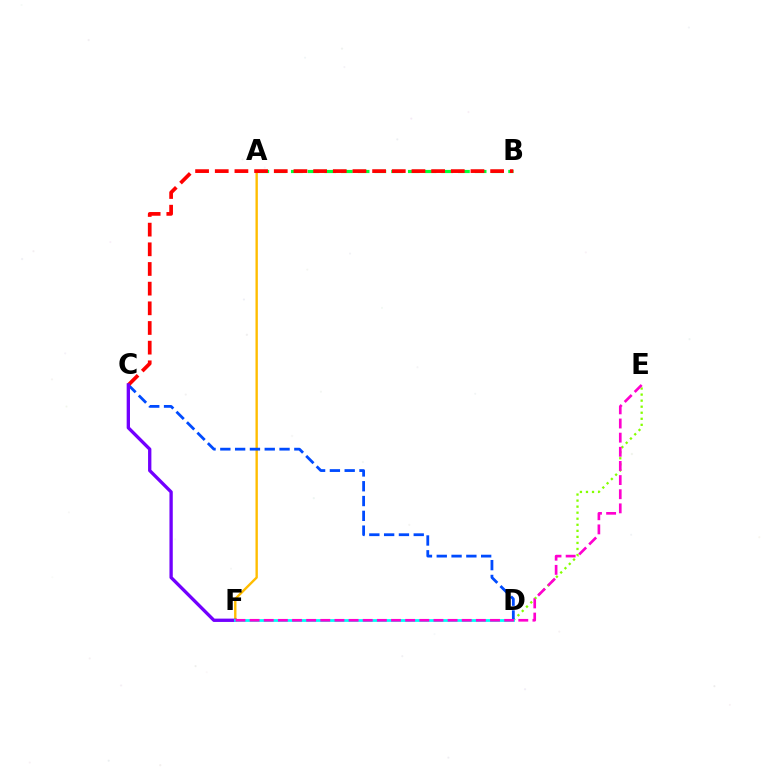{('A', 'B'): [{'color': '#00ff39', 'line_style': 'dashed', 'thickness': 2.27}], ('D', 'E'): [{'color': '#84ff00', 'line_style': 'dotted', 'thickness': 1.64}], ('A', 'F'): [{'color': '#ffbd00', 'line_style': 'solid', 'thickness': 1.71}], ('C', 'D'): [{'color': '#004bff', 'line_style': 'dashed', 'thickness': 2.01}], ('B', 'C'): [{'color': '#ff0000', 'line_style': 'dashed', 'thickness': 2.67}], ('C', 'F'): [{'color': '#7200ff', 'line_style': 'solid', 'thickness': 2.39}], ('D', 'F'): [{'color': '#00fff6', 'line_style': 'solid', 'thickness': 2.0}], ('E', 'F'): [{'color': '#ff00cf', 'line_style': 'dashed', 'thickness': 1.92}]}